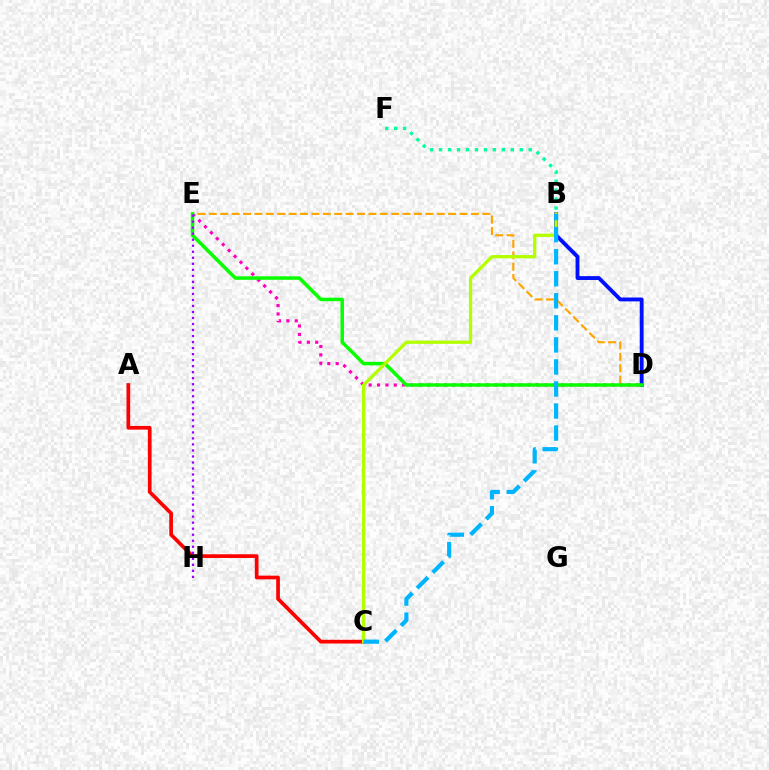{('A', 'C'): [{'color': '#ff0000', 'line_style': 'solid', 'thickness': 2.66}], ('D', 'E'): [{'color': '#ffa500', 'line_style': 'dashed', 'thickness': 1.55}, {'color': '#ff00bd', 'line_style': 'dotted', 'thickness': 2.27}, {'color': '#08ff00', 'line_style': 'solid', 'thickness': 2.51}], ('B', 'D'): [{'color': '#0010ff', 'line_style': 'solid', 'thickness': 2.78}], ('B', 'F'): [{'color': '#00ff9d', 'line_style': 'dotted', 'thickness': 2.44}], ('B', 'C'): [{'color': '#b3ff00', 'line_style': 'solid', 'thickness': 2.36}, {'color': '#00b5ff', 'line_style': 'dashed', 'thickness': 3.0}], ('E', 'H'): [{'color': '#9b00ff', 'line_style': 'dotted', 'thickness': 1.64}]}